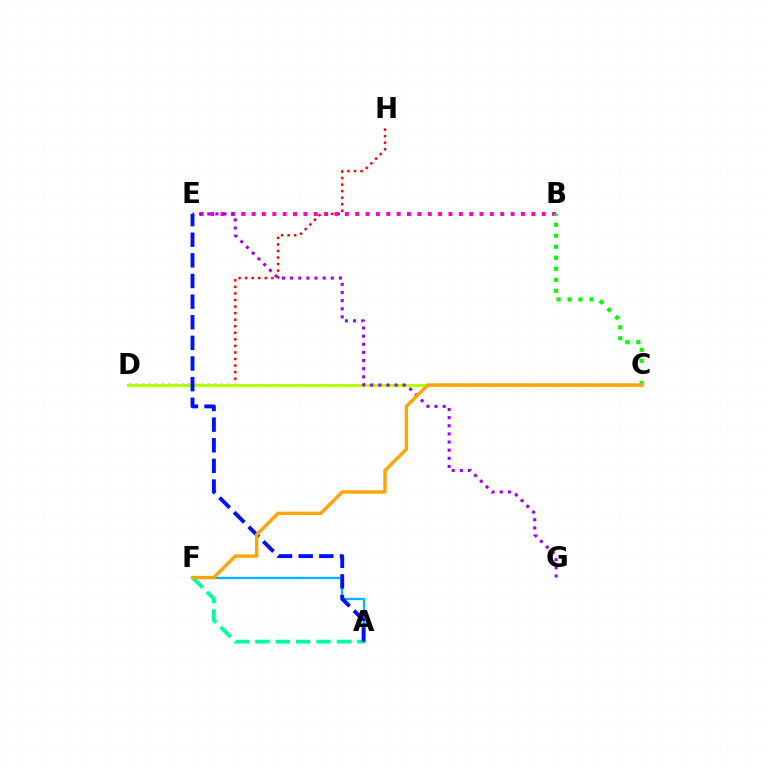{('D', 'H'): [{'color': '#ff0000', 'line_style': 'dotted', 'thickness': 1.78}], ('B', 'E'): [{'color': '#ff00bd', 'line_style': 'dotted', 'thickness': 2.82}], ('A', 'F'): [{'color': '#00b5ff', 'line_style': 'solid', 'thickness': 1.67}, {'color': '#00ff9d', 'line_style': 'dashed', 'thickness': 2.77}], ('C', 'D'): [{'color': '#b3ff00', 'line_style': 'solid', 'thickness': 2.19}], ('B', 'C'): [{'color': '#08ff00', 'line_style': 'dotted', 'thickness': 2.99}], ('E', 'G'): [{'color': '#9b00ff', 'line_style': 'dotted', 'thickness': 2.21}], ('A', 'E'): [{'color': '#0010ff', 'line_style': 'dashed', 'thickness': 2.8}], ('C', 'F'): [{'color': '#ffa500', 'line_style': 'solid', 'thickness': 2.43}]}